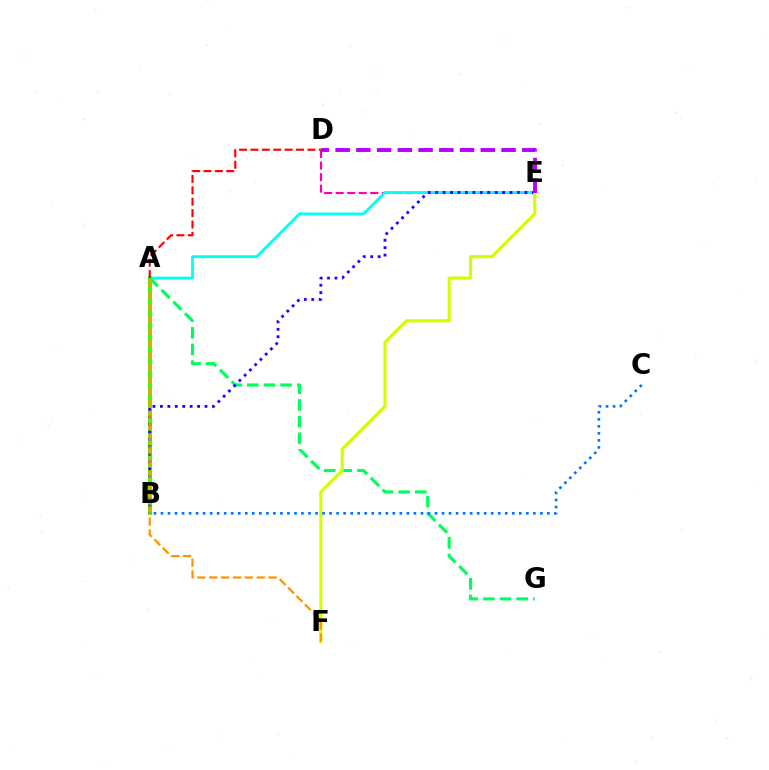{('D', 'E'): [{'color': '#ff00ac', 'line_style': 'dashed', 'thickness': 1.57}, {'color': '#b900ff', 'line_style': 'dashed', 'thickness': 2.82}], ('A', 'G'): [{'color': '#00ff5c', 'line_style': 'dashed', 'thickness': 2.26}], ('A', 'E'): [{'color': '#00fff6', 'line_style': 'solid', 'thickness': 2.05}], ('A', 'B'): [{'color': '#3dff00', 'line_style': 'solid', 'thickness': 2.96}], ('B', 'E'): [{'color': '#2500ff', 'line_style': 'dotted', 'thickness': 2.02}], ('E', 'F'): [{'color': '#d1ff00', 'line_style': 'solid', 'thickness': 2.27}], ('B', 'C'): [{'color': '#0074ff', 'line_style': 'dotted', 'thickness': 1.91}], ('A', 'F'): [{'color': '#ff9400', 'line_style': 'dashed', 'thickness': 1.61}], ('A', 'D'): [{'color': '#ff0000', 'line_style': 'dashed', 'thickness': 1.55}]}